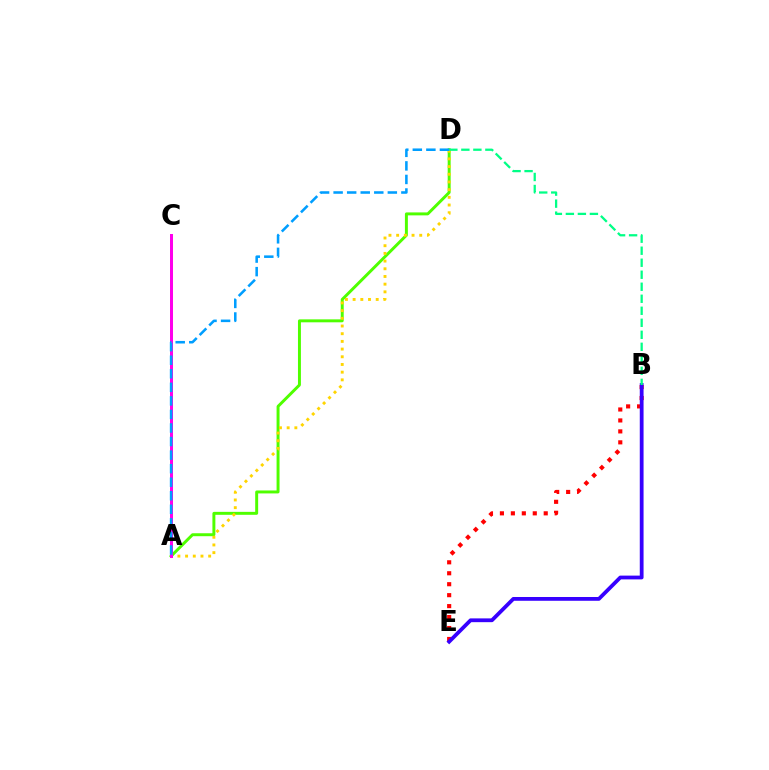{('A', 'D'): [{'color': '#4fff00', 'line_style': 'solid', 'thickness': 2.13}, {'color': '#ffd500', 'line_style': 'dotted', 'thickness': 2.09}, {'color': '#009eff', 'line_style': 'dashed', 'thickness': 1.84}], ('B', 'E'): [{'color': '#ff0000', 'line_style': 'dotted', 'thickness': 2.98}, {'color': '#3700ff', 'line_style': 'solid', 'thickness': 2.72}], ('A', 'C'): [{'color': '#ff00ed', 'line_style': 'solid', 'thickness': 2.16}], ('B', 'D'): [{'color': '#00ff86', 'line_style': 'dashed', 'thickness': 1.63}]}